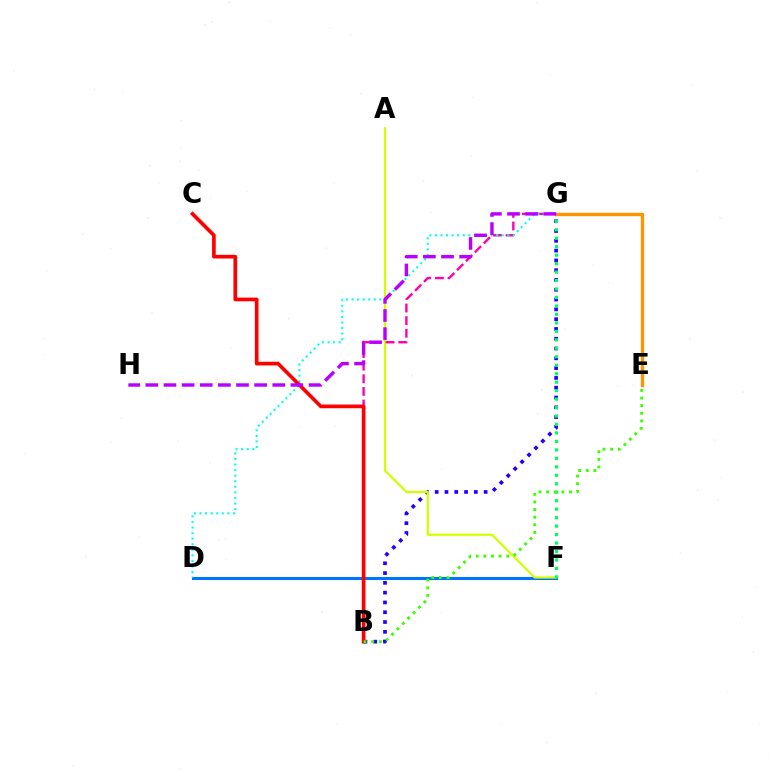{('D', 'F'): [{'color': '#0074ff', 'line_style': 'solid', 'thickness': 2.18}], ('B', 'G'): [{'color': '#2500ff', 'line_style': 'dotted', 'thickness': 2.66}, {'color': '#ff00ac', 'line_style': 'dashed', 'thickness': 1.71}], ('E', 'G'): [{'color': '#ff9400', 'line_style': 'solid', 'thickness': 2.41}], ('A', 'F'): [{'color': '#d1ff00', 'line_style': 'solid', 'thickness': 1.6}], ('D', 'G'): [{'color': '#00fff6', 'line_style': 'dotted', 'thickness': 1.51}], ('B', 'C'): [{'color': '#ff0000', 'line_style': 'solid', 'thickness': 2.65}], ('F', 'G'): [{'color': '#00ff5c', 'line_style': 'dotted', 'thickness': 2.3}], ('B', 'E'): [{'color': '#3dff00', 'line_style': 'dotted', 'thickness': 2.07}], ('G', 'H'): [{'color': '#b900ff', 'line_style': 'dashed', 'thickness': 2.46}]}